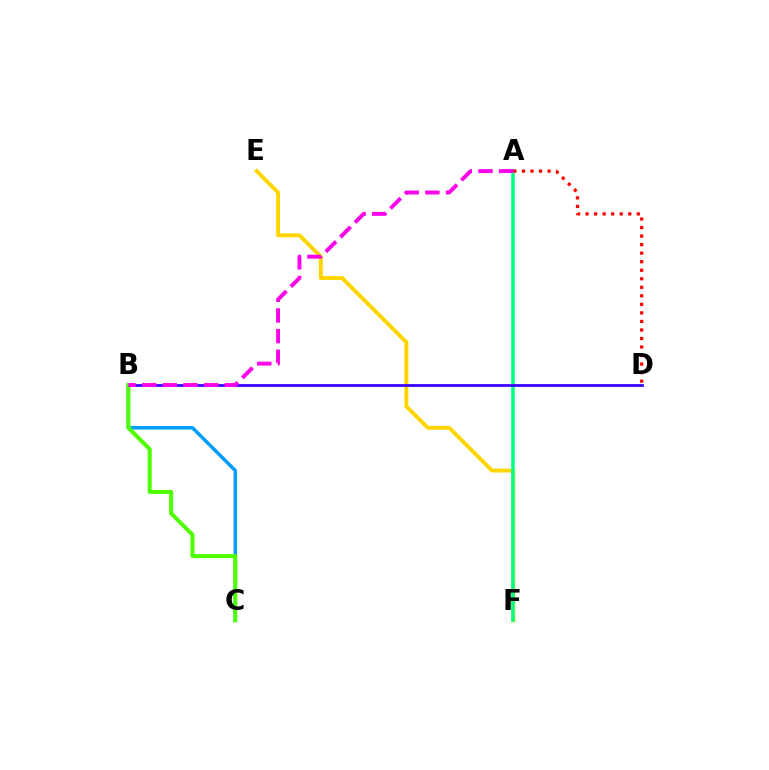{('E', 'F'): [{'color': '#ffd500', 'line_style': 'solid', 'thickness': 2.83}], ('B', 'C'): [{'color': '#009eff', 'line_style': 'solid', 'thickness': 2.52}, {'color': '#4fff00', 'line_style': 'solid', 'thickness': 2.92}], ('A', 'F'): [{'color': '#00ff86', 'line_style': 'solid', 'thickness': 2.57}], ('A', 'D'): [{'color': '#ff0000', 'line_style': 'dotted', 'thickness': 2.32}], ('B', 'D'): [{'color': '#3700ff', 'line_style': 'solid', 'thickness': 1.98}], ('A', 'B'): [{'color': '#ff00ed', 'line_style': 'dashed', 'thickness': 2.81}]}